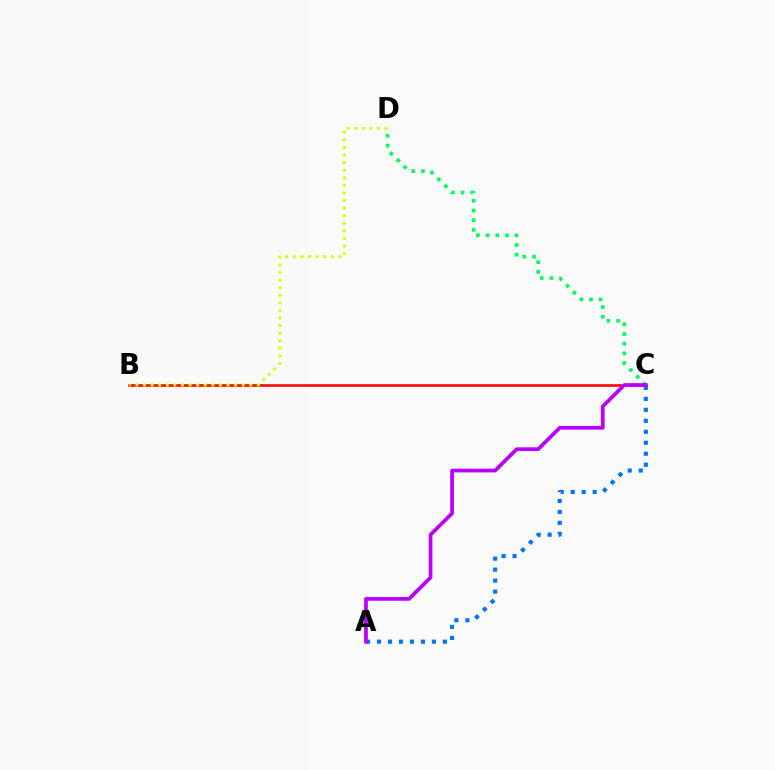{('A', 'C'): [{'color': '#0074ff', 'line_style': 'dotted', 'thickness': 2.98}, {'color': '#b900ff', 'line_style': 'solid', 'thickness': 2.68}], ('C', 'D'): [{'color': '#00ff5c', 'line_style': 'dotted', 'thickness': 2.63}], ('B', 'C'): [{'color': '#ff0000', 'line_style': 'solid', 'thickness': 1.85}], ('B', 'D'): [{'color': '#d1ff00', 'line_style': 'dotted', 'thickness': 2.06}]}